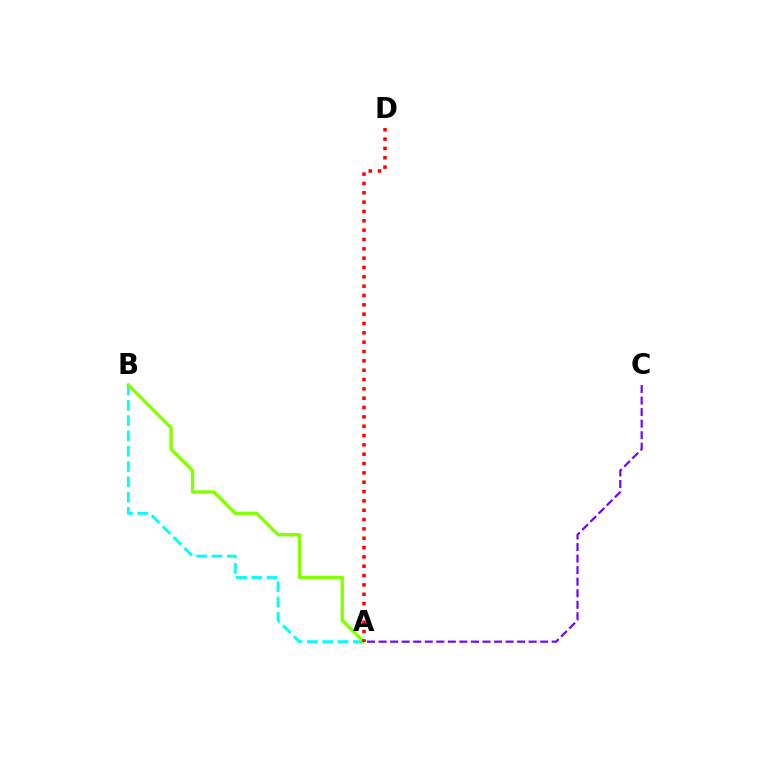{('A', 'B'): [{'color': '#00fff6', 'line_style': 'dashed', 'thickness': 2.08}, {'color': '#84ff00', 'line_style': 'solid', 'thickness': 2.39}], ('A', 'D'): [{'color': '#ff0000', 'line_style': 'dotted', 'thickness': 2.54}], ('A', 'C'): [{'color': '#7200ff', 'line_style': 'dashed', 'thickness': 1.57}]}